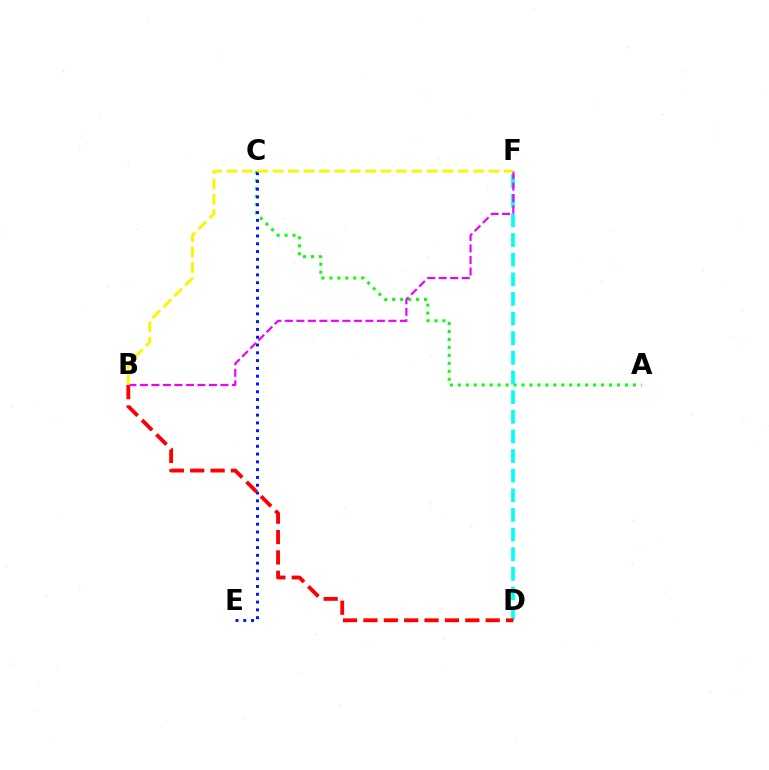{('A', 'C'): [{'color': '#08ff00', 'line_style': 'dotted', 'thickness': 2.16}], ('C', 'E'): [{'color': '#0010ff', 'line_style': 'dotted', 'thickness': 2.12}], ('D', 'F'): [{'color': '#00fff6', 'line_style': 'dashed', 'thickness': 2.67}], ('B', 'D'): [{'color': '#ff0000', 'line_style': 'dashed', 'thickness': 2.77}], ('B', 'F'): [{'color': '#ee00ff', 'line_style': 'dashed', 'thickness': 1.56}, {'color': '#fcf500', 'line_style': 'dashed', 'thickness': 2.09}]}